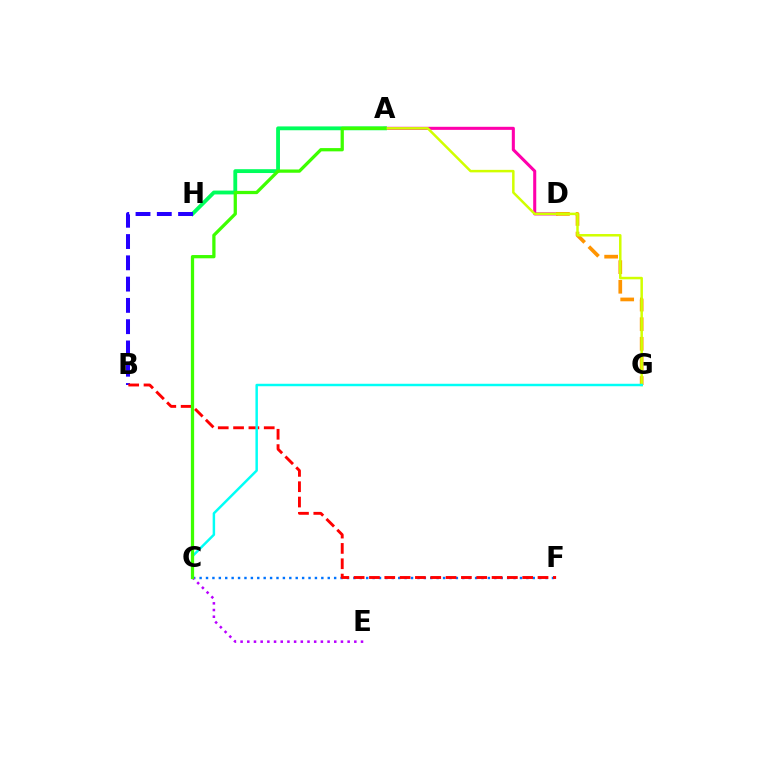{('C', 'F'): [{'color': '#0074ff', 'line_style': 'dotted', 'thickness': 1.74}], ('C', 'E'): [{'color': '#b900ff', 'line_style': 'dotted', 'thickness': 1.82}], ('A', 'D'): [{'color': '#ff00ac', 'line_style': 'solid', 'thickness': 2.21}], ('A', 'H'): [{'color': '#00ff5c', 'line_style': 'solid', 'thickness': 2.76}], ('D', 'G'): [{'color': '#ff9400', 'line_style': 'dashed', 'thickness': 2.66}], ('A', 'G'): [{'color': '#d1ff00', 'line_style': 'solid', 'thickness': 1.8}], ('B', 'H'): [{'color': '#2500ff', 'line_style': 'dashed', 'thickness': 2.89}], ('B', 'F'): [{'color': '#ff0000', 'line_style': 'dashed', 'thickness': 2.08}], ('C', 'G'): [{'color': '#00fff6', 'line_style': 'solid', 'thickness': 1.77}], ('A', 'C'): [{'color': '#3dff00', 'line_style': 'solid', 'thickness': 2.35}]}